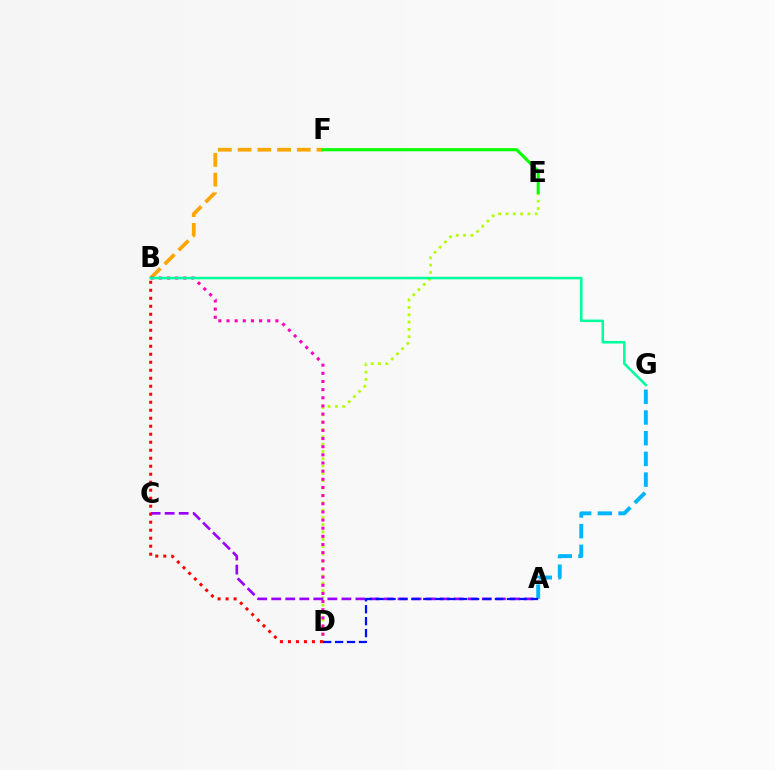{('B', 'F'): [{'color': '#ffa500', 'line_style': 'dashed', 'thickness': 2.68}], ('D', 'E'): [{'color': '#b3ff00', 'line_style': 'dotted', 'thickness': 1.99}], ('E', 'F'): [{'color': '#08ff00', 'line_style': 'solid', 'thickness': 2.23}], ('B', 'D'): [{'color': '#ff00bd', 'line_style': 'dotted', 'thickness': 2.21}, {'color': '#ff0000', 'line_style': 'dotted', 'thickness': 2.17}], ('B', 'G'): [{'color': '#00ff9d', 'line_style': 'solid', 'thickness': 1.85}], ('A', 'C'): [{'color': '#9b00ff', 'line_style': 'dashed', 'thickness': 1.91}], ('A', 'G'): [{'color': '#00b5ff', 'line_style': 'dashed', 'thickness': 2.81}], ('A', 'D'): [{'color': '#0010ff', 'line_style': 'dashed', 'thickness': 1.62}]}